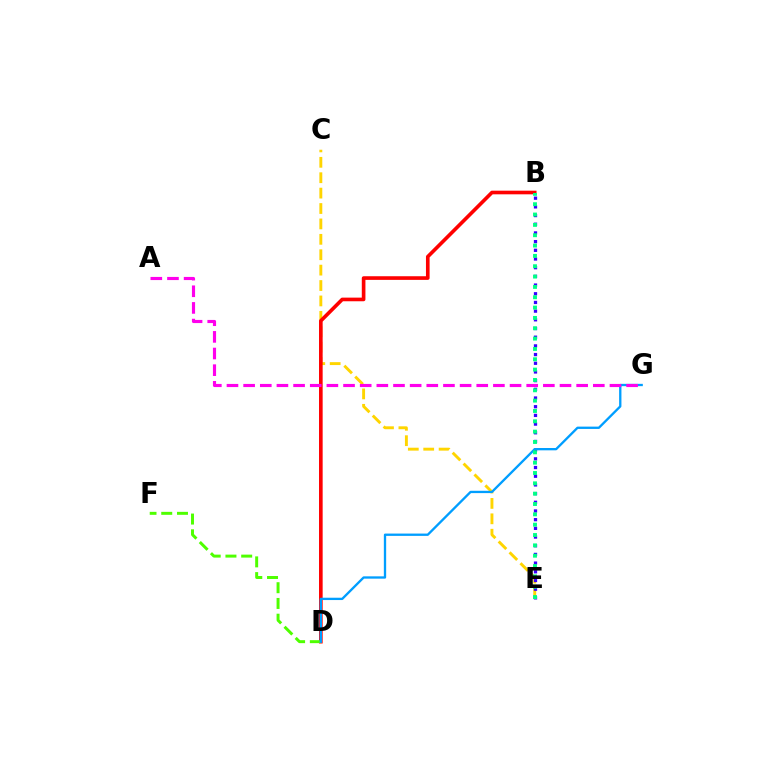{('C', 'E'): [{'color': '#ffd500', 'line_style': 'dashed', 'thickness': 2.09}], ('B', 'E'): [{'color': '#3700ff', 'line_style': 'dotted', 'thickness': 2.36}, {'color': '#00ff86', 'line_style': 'dotted', 'thickness': 2.81}], ('B', 'D'): [{'color': '#ff0000', 'line_style': 'solid', 'thickness': 2.62}], ('D', 'F'): [{'color': '#4fff00', 'line_style': 'dashed', 'thickness': 2.14}], ('D', 'G'): [{'color': '#009eff', 'line_style': 'solid', 'thickness': 1.67}], ('A', 'G'): [{'color': '#ff00ed', 'line_style': 'dashed', 'thickness': 2.26}]}